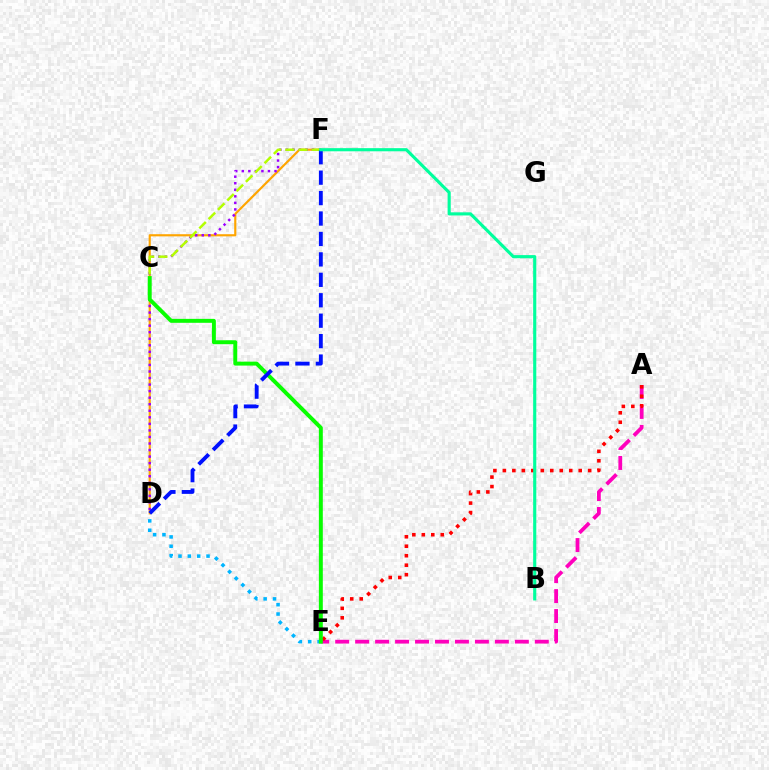{('D', 'F'): [{'color': '#ffa500', 'line_style': 'solid', 'thickness': 1.55}, {'color': '#9b00ff', 'line_style': 'dotted', 'thickness': 1.78}, {'color': '#0010ff', 'line_style': 'dashed', 'thickness': 2.78}], ('A', 'E'): [{'color': '#ff00bd', 'line_style': 'dashed', 'thickness': 2.71}, {'color': '#ff0000', 'line_style': 'dotted', 'thickness': 2.58}], ('D', 'E'): [{'color': '#00b5ff', 'line_style': 'dotted', 'thickness': 2.54}], ('C', 'F'): [{'color': '#b3ff00', 'line_style': 'dashed', 'thickness': 1.79}], ('C', 'E'): [{'color': '#08ff00', 'line_style': 'solid', 'thickness': 2.84}], ('B', 'F'): [{'color': '#00ff9d', 'line_style': 'solid', 'thickness': 2.26}]}